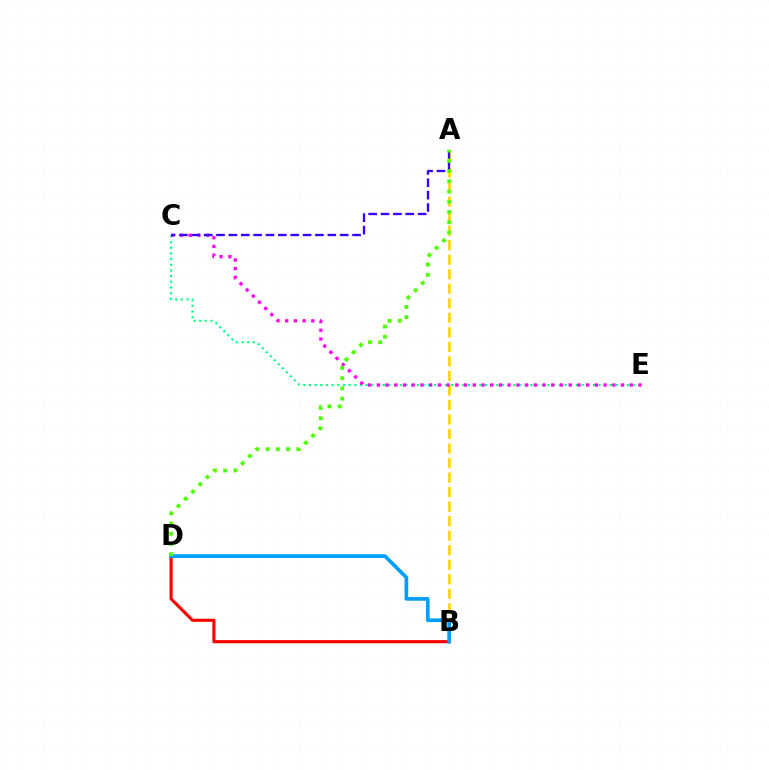{('B', 'D'): [{'color': '#ff0000', 'line_style': 'solid', 'thickness': 2.24}, {'color': '#009eff', 'line_style': 'solid', 'thickness': 2.64}], ('A', 'B'): [{'color': '#ffd500', 'line_style': 'dashed', 'thickness': 1.97}], ('C', 'E'): [{'color': '#00ff86', 'line_style': 'dotted', 'thickness': 1.54}, {'color': '#ff00ed', 'line_style': 'dotted', 'thickness': 2.37}], ('A', 'C'): [{'color': '#3700ff', 'line_style': 'dashed', 'thickness': 1.68}], ('A', 'D'): [{'color': '#4fff00', 'line_style': 'dotted', 'thickness': 2.78}]}